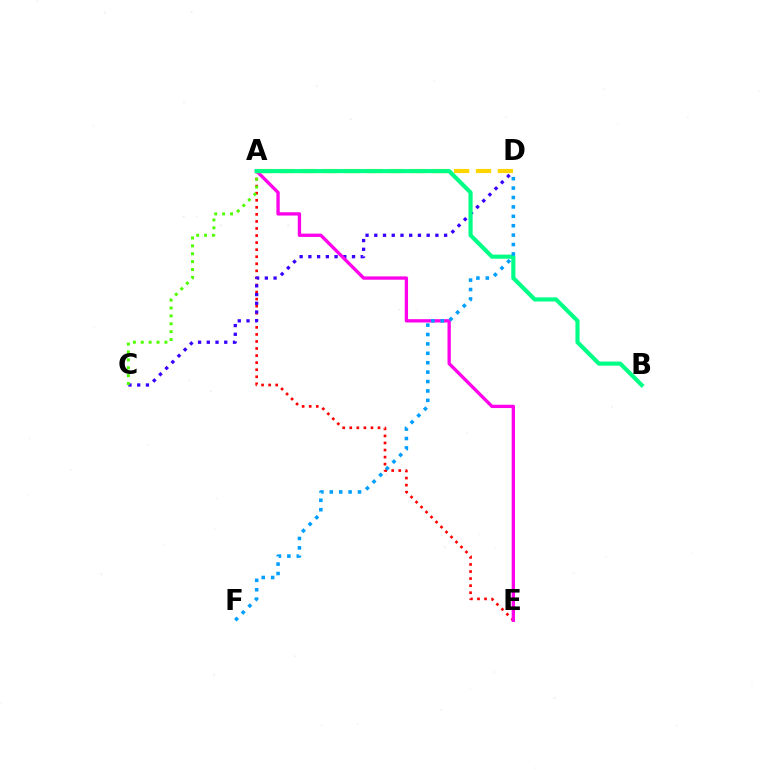{('A', 'E'): [{'color': '#ff0000', 'line_style': 'dotted', 'thickness': 1.92}, {'color': '#ff00ed', 'line_style': 'solid', 'thickness': 2.39}], ('C', 'D'): [{'color': '#3700ff', 'line_style': 'dotted', 'thickness': 2.37}], ('A', 'C'): [{'color': '#4fff00', 'line_style': 'dotted', 'thickness': 2.14}], ('A', 'D'): [{'color': '#ffd500', 'line_style': 'dashed', 'thickness': 2.97}], ('A', 'B'): [{'color': '#00ff86', 'line_style': 'solid', 'thickness': 2.98}], ('D', 'F'): [{'color': '#009eff', 'line_style': 'dotted', 'thickness': 2.56}]}